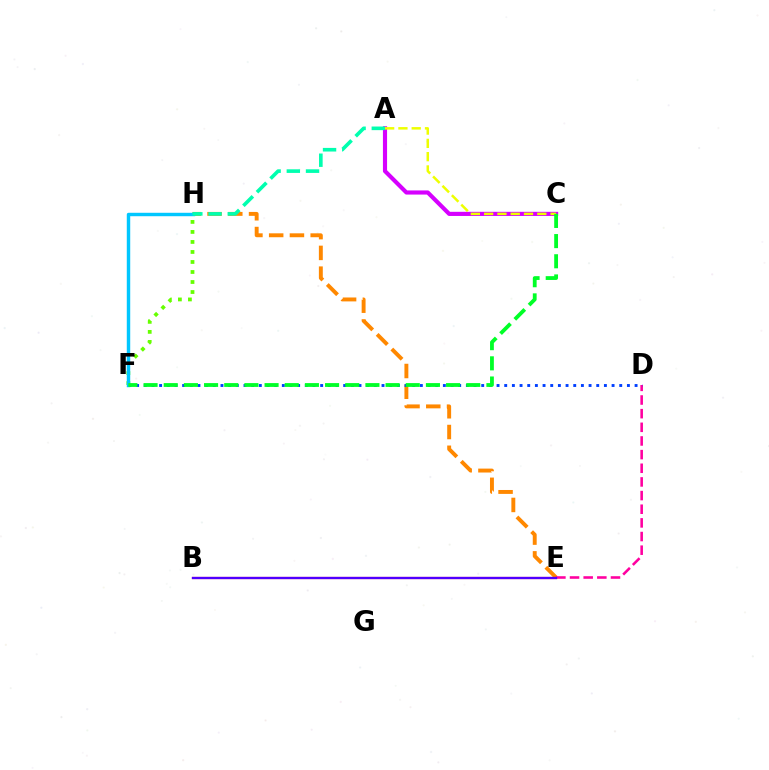{('E', 'H'): [{'color': '#ff8800', 'line_style': 'dashed', 'thickness': 2.82}], ('D', 'E'): [{'color': '#ff00a0', 'line_style': 'dashed', 'thickness': 1.85}], ('F', 'H'): [{'color': '#66ff00', 'line_style': 'dotted', 'thickness': 2.72}, {'color': '#00c7ff', 'line_style': 'solid', 'thickness': 2.47}], ('D', 'F'): [{'color': '#003fff', 'line_style': 'dotted', 'thickness': 2.08}], ('A', 'C'): [{'color': '#d600ff', 'line_style': 'solid', 'thickness': 2.98}, {'color': '#eeff00', 'line_style': 'dashed', 'thickness': 1.81}], ('B', 'E'): [{'color': '#ff0000', 'line_style': 'solid', 'thickness': 1.55}, {'color': '#4f00ff', 'line_style': 'solid', 'thickness': 1.64}], ('C', 'F'): [{'color': '#00ff27', 'line_style': 'dashed', 'thickness': 2.74}], ('A', 'H'): [{'color': '#00ffaf', 'line_style': 'dashed', 'thickness': 2.61}]}